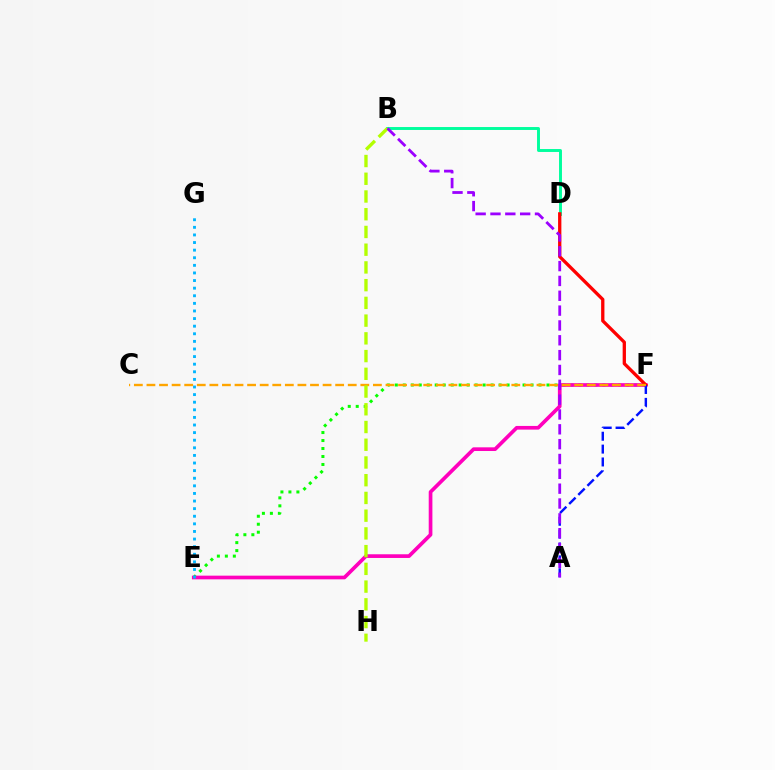{('E', 'F'): [{'color': '#08ff00', 'line_style': 'dotted', 'thickness': 2.17}, {'color': '#ff00bd', 'line_style': 'solid', 'thickness': 2.65}], ('B', 'D'): [{'color': '#00ff9d', 'line_style': 'solid', 'thickness': 2.11}], ('E', 'G'): [{'color': '#00b5ff', 'line_style': 'dotted', 'thickness': 2.07}], ('D', 'F'): [{'color': '#ff0000', 'line_style': 'solid', 'thickness': 2.37}], ('A', 'F'): [{'color': '#0010ff', 'line_style': 'dashed', 'thickness': 1.75}], ('C', 'F'): [{'color': '#ffa500', 'line_style': 'dashed', 'thickness': 1.71}], ('B', 'H'): [{'color': '#b3ff00', 'line_style': 'dashed', 'thickness': 2.41}], ('A', 'B'): [{'color': '#9b00ff', 'line_style': 'dashed', 'thickness': 2.02}]}